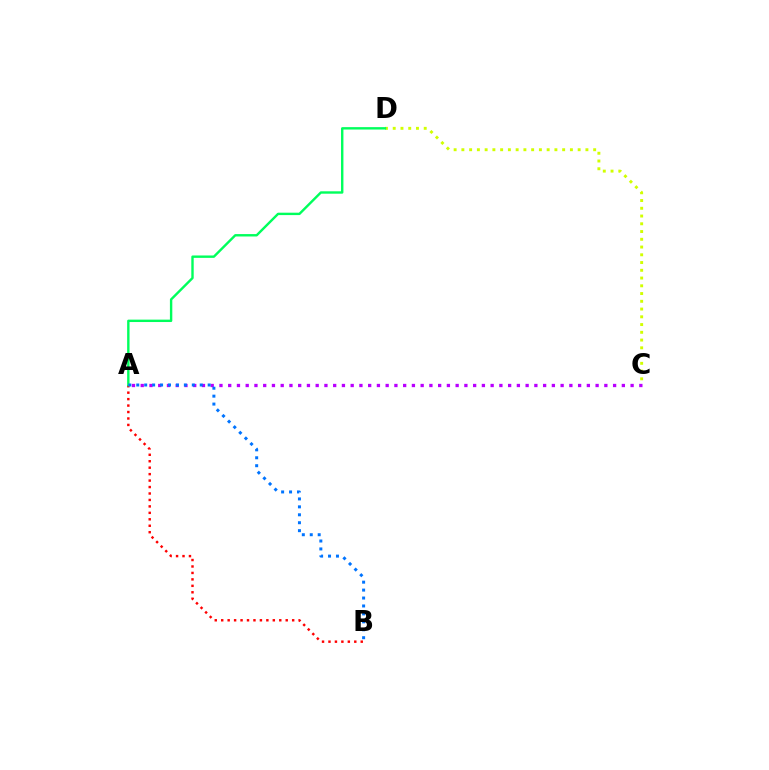{('C', 'D'): [{'color': '#d1ff00', 'line_style': 'dotted', 'thickness': 2.11}], ('A', 'B'): [{'color': '#ff0000', 'line_style': 'dotted', 'thickness': 1.75}, {'color': '#0074ff', 'line_style': 'dotted', 'thickness': 2.16}], ('A', 'C'): [{'color': '#b900ff', 'line_style': 'dotted', 'thickness': 2.38}], ('A', 'D'): [{'color': '#00ff5c', 'line_style': 'solid', 'thickness': 1.73}]}